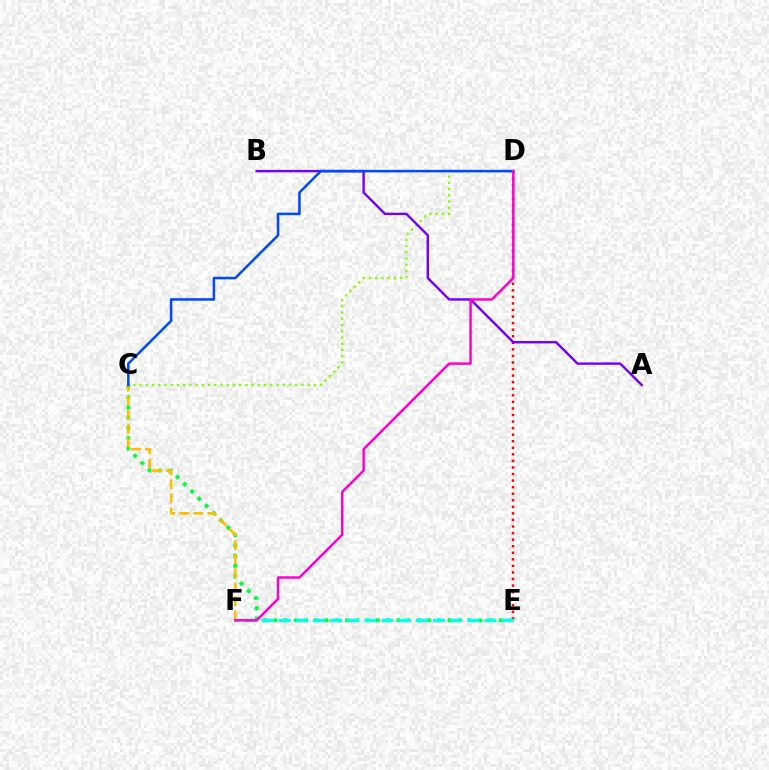{('C', 'D'): [{'color': '#84ff00', 'line_style': 'dotted', 'thickness': 1.69}, {'color': '#004bff', 'line_style': 'solid', 'thickness': 1.84}], ('D', 'E'): [{'color': '#ff0000', 'line_style': 'dotted', 'thickness': 1.78}], ('A', 'B'): [{'color': '#7200ff', 'line_style': 'solid', 'thickness': 1.72}], ('C', 'E'): [{'color': '#00ff39', 'line_style': 'dotted', 'thickness': 2.78}], ('E', 'F'): [{'color': '#00fff6', 'line_style': 'dashed', 'thickness': 2.33}], ('C', 'F'): [{'color': '#ffbd00', 'line_style': 'dashed', 'thickness': 1.91}], ('D', 'F'): [{'color': '#ff00cf', 'line_style': 'solid', 'thickness': 1.79}]}